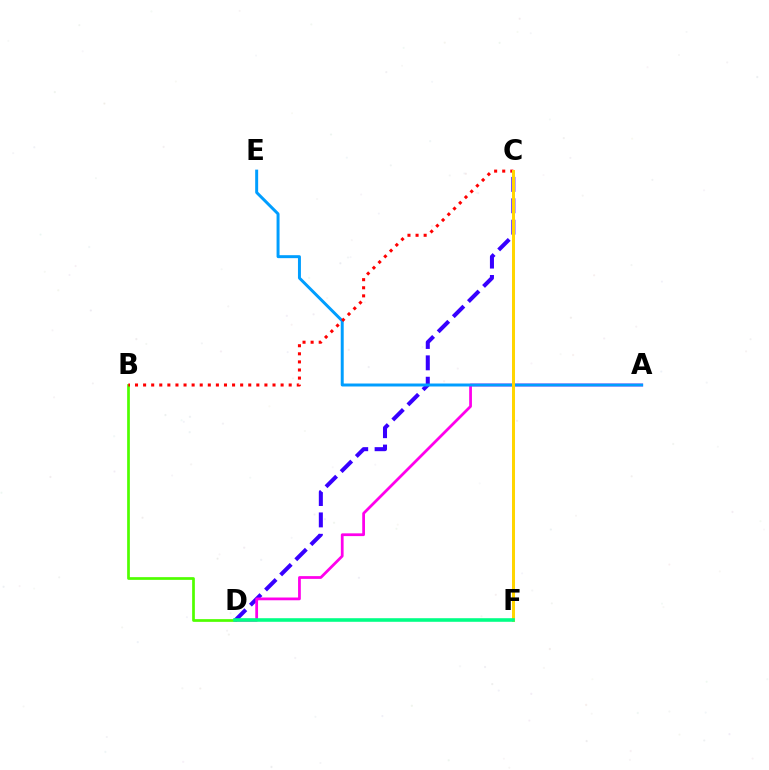{('B', 'D'): [{'color': '#4fff00', 'line_style': 'solid', 'thickness': 1.96}], ('C', 'D'): [{'color': '#3700ff', 'line_style': 'dashed', 'thickness': 2.91}], ('A', 'D'): [{'color': '#ff00ed', 'line_style': 'solid', 'thickness': 1.99}], ('A', 'E'): [{'color': '#009eff', 'line_style': 'solid', 'thickness': 2.14}], ('B', 'C'): [{'color': '#ff0000', 'line_style': 'dotted', 'thickness': 2.2}], ('C', 'F'): [{'color': '#ffd500', 'line_style': 'solid', 'thickness': 2.17}], ('D', 'F'): [{'color': '#00ff86', 'line_style': 'solid', 'thickness': 2.58}]}